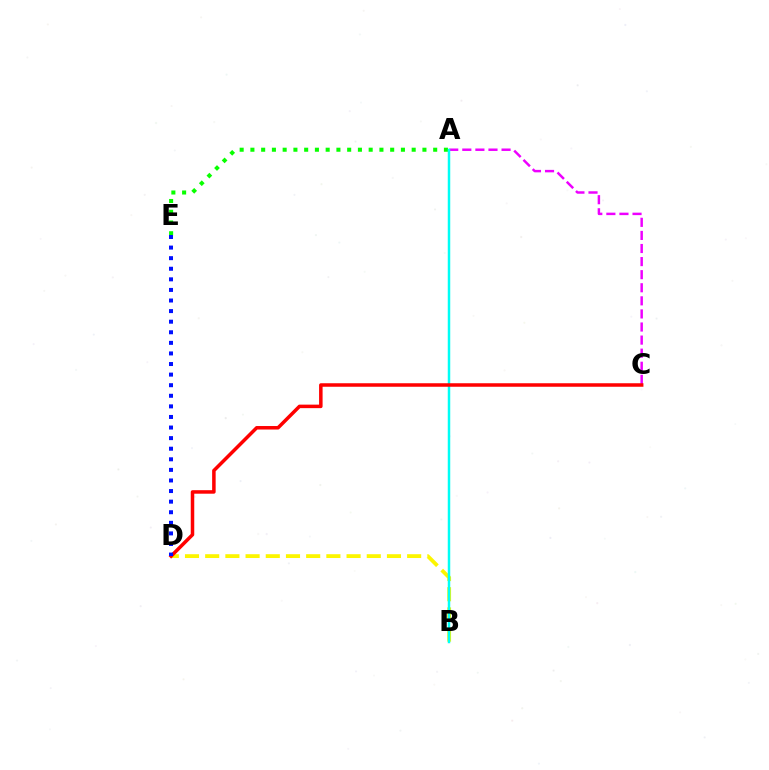{('A', 'C'): [{'color': '#ee00ff', 'line_style': 'dashed', 'thickness': 1.78}], ('A', 'E'): [{'color': '#08ff00', 'line_style': 'dotted', 'thickness': 2.92}], ('B', 'D'): [{'color': '#fcf500', 'line_style': 'dashed', 'thickness': 2.74}], ('A', 'B'): [{'color': '#00fff6', 'line_style': 'solid', 'thickness': 1.79}], ('C', 'D'): [{'color': '#ff0000', 'line_style': 'solid', 'thickness': 2.53}], ('D', 'E'): [{'color': '#0010ff', 'line_style': 'dotted', 'thickness': 2.88}]}